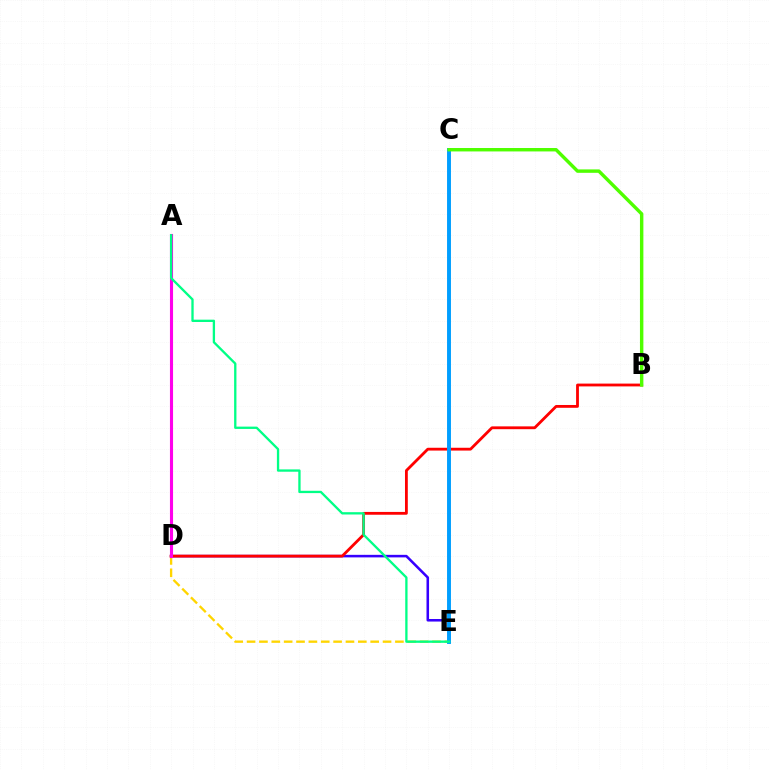{('D', 'E'): [{'color': '#3700ff', 'line_style': 'solid', 'thickness': 1.84}, {'color': '#ffd500', 'line_style': 'dashed', 'thickness': 1.68}], ('B', 'D'): [{'color': '#ff0000', 'line_style': 'solid', 'thickness': 2.03}], ('C', 'E'): [{'color': '#009eff', 'line_style': 'solid', 'thickness': 2.82}], ('A', 'D'): [{'color': '#ff00ed', 'line_style': 'solid', 'thickness': 2.23}], ('B', 'C'): [{'color': '#4fff00', 'line_style': 'solid', 'thickness': 2.46}], ('A', 'E'): [{'color': '#00ff86', 'line_style': 'solid', 'thickness': 1.67}]}